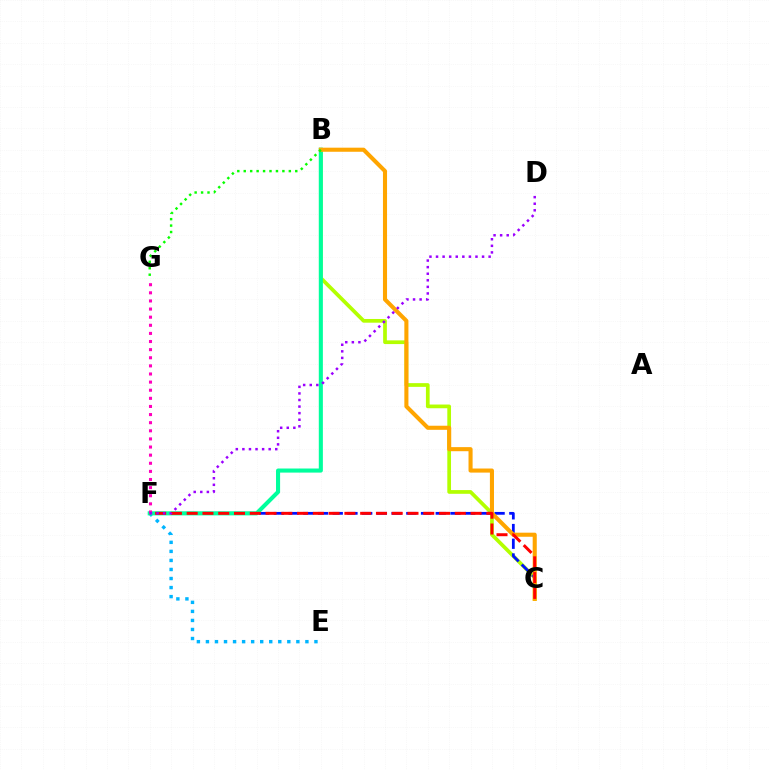{('E', 'F'): [{'color': '#00b5ff', 'line_style': 'dotted', 'thickness': 2.46}], ('B', 'C'): [{'color': '#b3ff00', 'line_style': 'solid', 'thickness': 2.67}, {'color': '#ffa500', 'line_style': 'solid', 'thickness': 2.94}], ('C', 'F'): [{'color': '#0010ff', 'line_style': 'dashed', 'thickness': 2.0}, {'color': '#ff0000', 'line_style': 'dashed', 'thickness': 2.14}], ('B', 'F'): [{'color': '#00ff9d', 'line_style': 'solid', 'thickness': 2.94}], ('B', 'G'): [{'color': '#08ff00', 'line_style': 'dotted', 'thickness': 1.75}], ('F', 'G'): [{'color': '#ff00bd', 'line_style': 'dotted', 'thickness': 2.21}], ('D', 'F'): [{'color': '#9b00ff', 'line_style': 'dotted', 'thickness': 1.79}]}